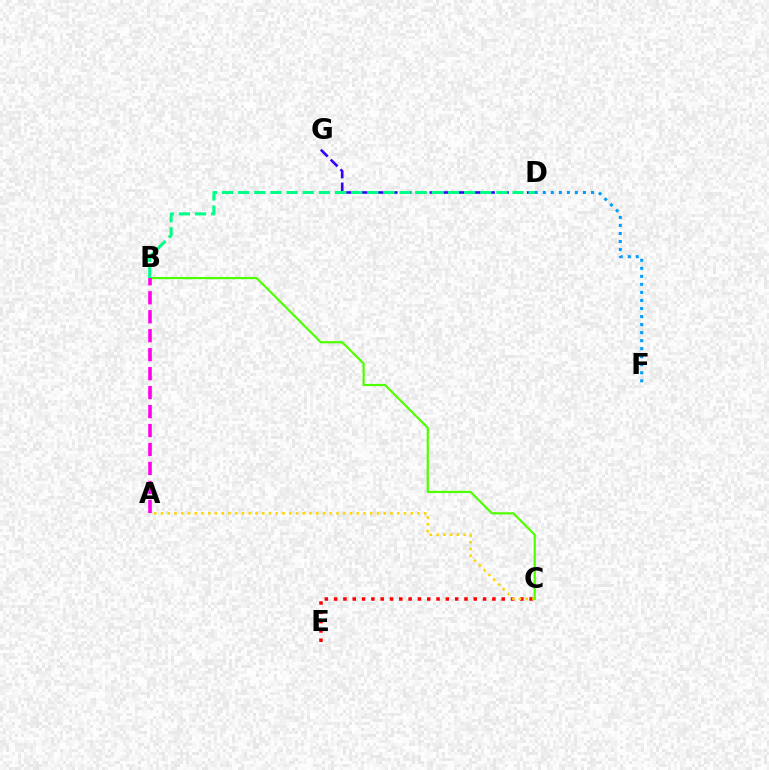{('C', 'E'): [{'color': '#ff0000', 'line_style': 'dotted', 'thickness': 2.53}], ('A', 'C'): [{'color': '#ffd500', 'line_style': 'dotted', 'thickness': 1.83}], ('B', 'C'): [{'color': '#4fff00', 'line_style': 'solid', 'thickness': 1.59}], ('D', 'F'): [{'color': '#009eff', 'line_style': 'dotted', 'thickness': 2.18}], ('D', 'G'): [{'color': '#3700ff', 'line_style': 'dashed', 'thickness': 1.89}], ('B', 'D'): [{'color': '#00ff86', 'line_style': 'dashed', 'thickness': 2.19}], ('A', 'B'): [{'color': '#ff00ed', 'line_style': 'dashed', 'thickness': 2.58}]}